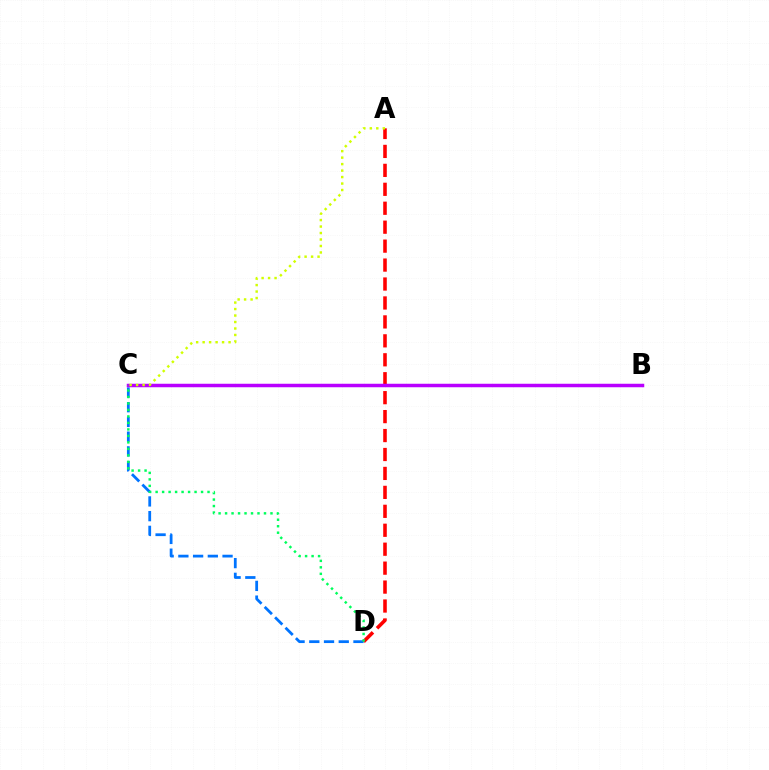{('C', 'D'): [{'color': '#0074ff', 'line_style': 'dashed', 'thickness': 2.0}, {'color': '#00ff5c', 'line_style': 'dotted', 'thickness': 1.76}], ('A', 'D'): [{'color': '#ff0000', 'line_style': 'dashed', 'thickness': 2.57}], ('B', 'C'): [{'color': '#b900ff', 'line_style': 'solid', 'thickness': 2.52}], ('A', 'C'): [{'color': '#d1ff00', 'line_style': 'dotted', 'thickness': 1.76}]}